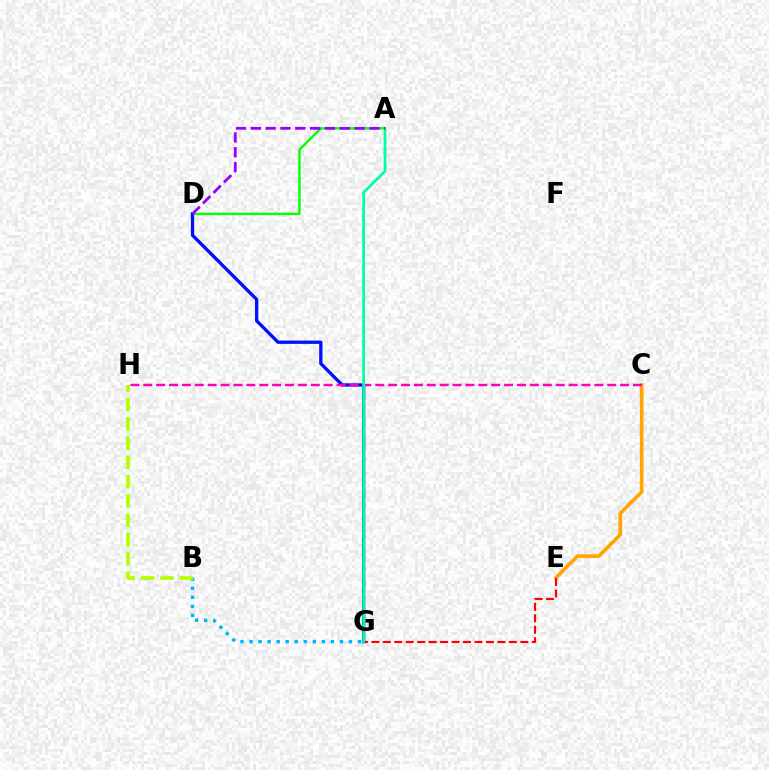{('A', 'D'): [{'color': '#08ff00', 'line_style': 'solid', 'thickness': 1.73}, {'color': '#9b00ff', 'line_style': 'dashed', 'thickness': 2.01}], ('C', 'E'): [{'color': '#ffa500', 'line_style': 'solid', 'thickness': 2.62}], ('B', 'G'): [{'color': '#00b5ff', 'line_style': 'dotted', 'thickness': 2.46}], ('E', 'G'): [{'color': '#ff0000', 'line_style': 'dashed', 'thickness': 1.56}], ('D', 'G'): [{'color': '#0010ff', 'line_style': 'solid', 'thickness': 2.37}], ('C', 'H'): [{'color': '#ff00bd', 'line_style': 'dashed', 'thickness': 1.75}], ('B', 'H'): [{'color': '#b3ff00', 'line_style': 'dashed', 'thickness': 2.62}], ('A', 'G'): [{'color': '#00ff9d', 'line_style': 'solid', 'thickness': 1.97}]}